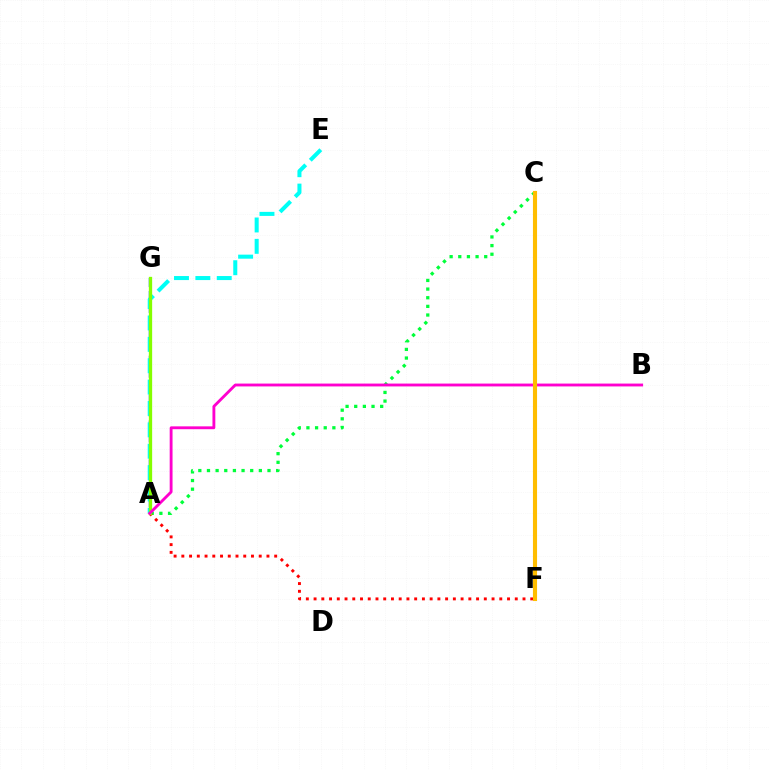{('A', 'G'): [{'color': '#7200ff', 'line_style': 'dotted', 'thickness': 1.9}, {'color': '#004bff', 'line_style': 'dashed', 'thickness': 1.76}, {'color': '#84ff00', 'line_style': 'solid', 'thickness': 2.37}], ('A', 'E'): [{'color': '#00fff6', 'line_style': 'dashed', 'thickness': 2.9}], ('A', 'C'): [{'color': '#00ff39', 'line_style': 'dotted', 'thickness': 2.35}], ('A', 'F'): [{'color': '#ff0000', 'line_style': 'dotted', 'thickness': 2.1}], ('A', 'B'): [{'color': '#ff00cf', 'line_style': 'solid', 'thickness': 2.05}], ('C', 'F'): [{'color': '#ffbd00', 'line_style': 'solid', 'thickness': 2.96}]}